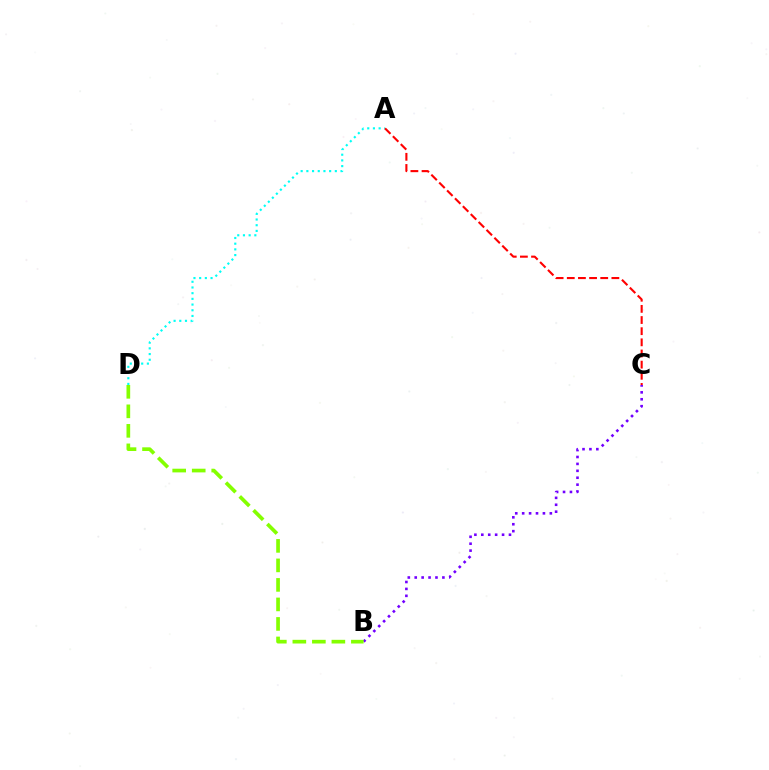{('A', 'D'): [{'color': '#00fff6', 'line_style': 'dotted', 'thickness': 1.55}], ('B', 'C'): [{'color': '#7200ff', 'line_style': 'dotted', 'thickness': 1.88}], ('A', 'C'): [{'color': '#ff0000', 'line_style': 'dashed', 'thickness': 1.51}], ('B', 'D'): [{'color': '#84ff00', 'line_style': 'dashed', 'thickness': 2.65}]}